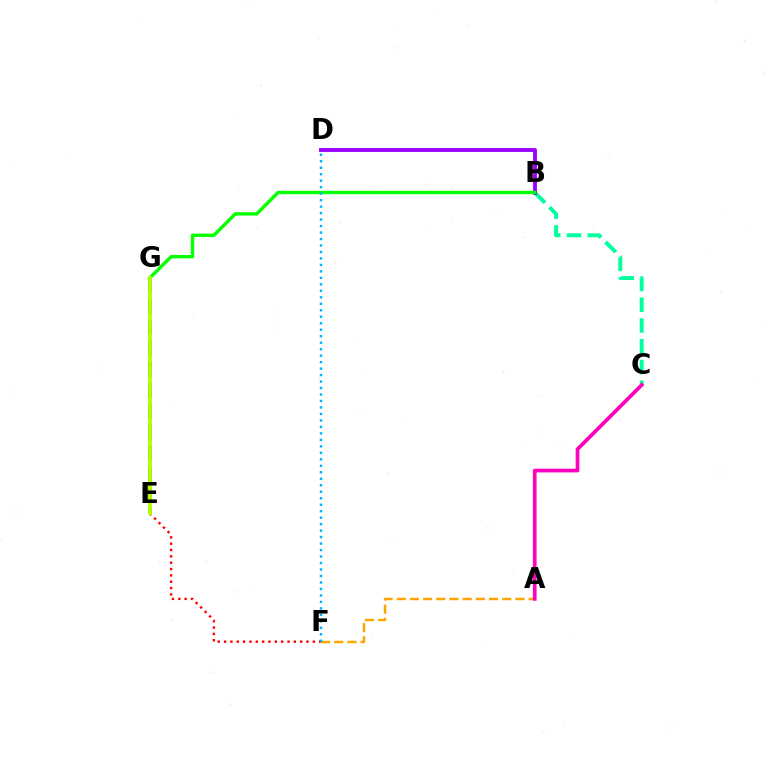{('E', 'F'): [{'color': '#ff0000', 'line_style': 'dotted', 'thickness': 1.72}], ('B', 'C'): [{'color': '#00ff9d', 'line_style': 'dashed', 'thickness': 2.82}], ('B', 'D'): [{'color': '#9b00ff', 'line_style': 'solid', 'thickness': 2.79}], ('A', 'F'): [{'color': '#ffa500', 'line_style': 'dashed', 'thickness': 1.79}], ('B', 'G'): [{'color': '#08ff00', 'line_style': 'solid', 'thickness': 2.45}], ('D', 'F'): [{'color': '#00b5ff', 'line_style': 'dotted', 'thickness': 1.76}], ('E', 'G'): [{'color': '#0010ff', 'line_style': 'dashed', 'thickness': 2.85}, {'color': '#b3ff00', 'line_style': 'solid', 'thickness': 2.76}], ('A', 'C'): [{'color': '#ff00bd', 'line_style': 'solid', 'thickness': 2.67}]}